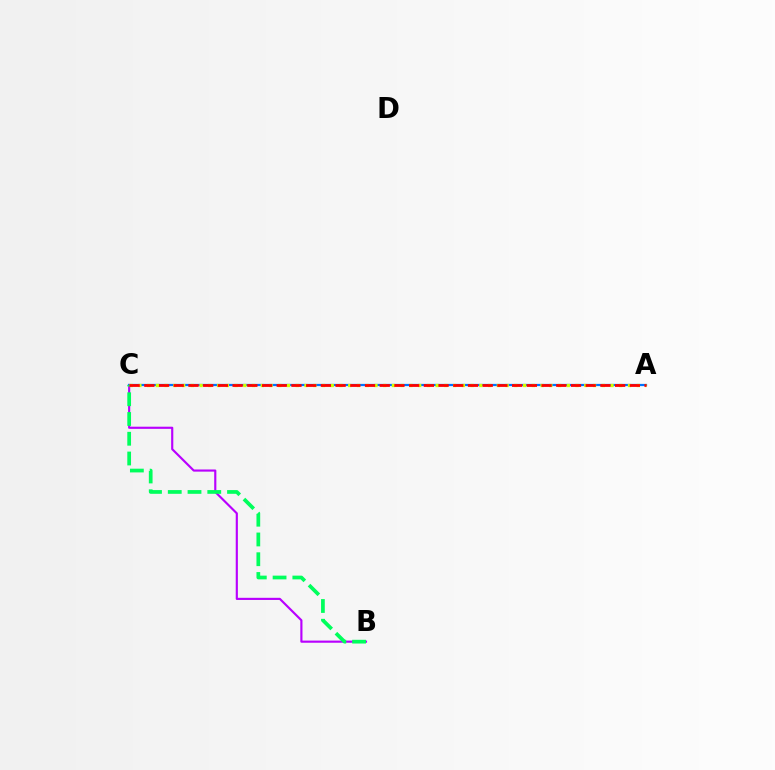{('B', 'C'): [{'color': '#b900ff', 'line_style': 'solid', 'thickness': 1.55}, {'color': '#00ff5c', 'line_style': 'dashed', 'thickness': 2.68}], ('A', 'C'): [{'color': '#0074ff', 'line_style': 'solid', 'thickness': 1.61}, {'color': '#d1ff00', 'line_style': 'dotted', 'thickness': 2.38}, {'color': '#ff0000', 'line_style': 'dashed', 'thickness': 2.0}]}